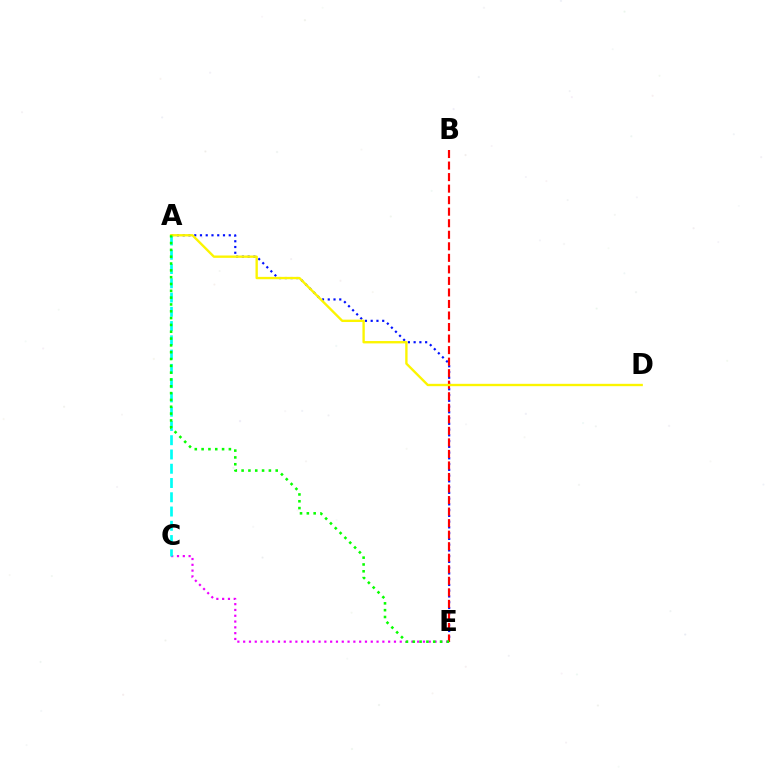{('A', 'E'): [{'color': '#0010ff', 'line_style': 'dotted', 'thickness': 1.56}, {'color': '#08ff00', 'line_style': 'dotted', 'thickness': 1.85}], ('C', 'E'): [{'color': '#ee00ff', 'line_style': 'dotted', 'thickness': 1.58}], ('B', 'E'): [{'color': '#ff0000', 'line_style': 'dashed', 'thickness': 1.57}], ('A', 'C'): [{'color': '#00fff6', 'line_style': 'dashed', 'thickness': 1.94}], ('A', 'D'): [{'color': '#fcf500', 'line_style': 'solid', 'thickness': 1.7}]}